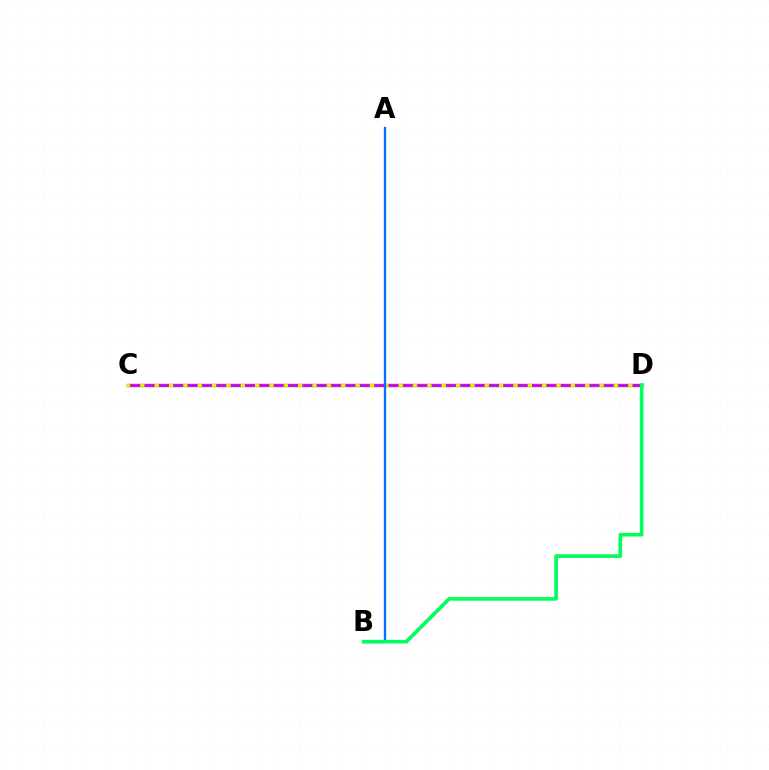{('C', 'D'): [{'color': '#ff0000', 'line_style': 'solid', 'thickness': 2.41}, {'color': '#d1ff00', 'line_style': 'solid', 'thickness': 2.07}, {'color': '#b900ff', 'line_style': 'dashed', 'thickness': 1.95}], ('A', 'B'): [{'color': '#0074ff', 'line_style': 'solid', 'thickness': 1.68}], ('B', 'D'): [{'color': '#00ff5c', 'line_style': 'solid', 'thickness': 2.61}]}